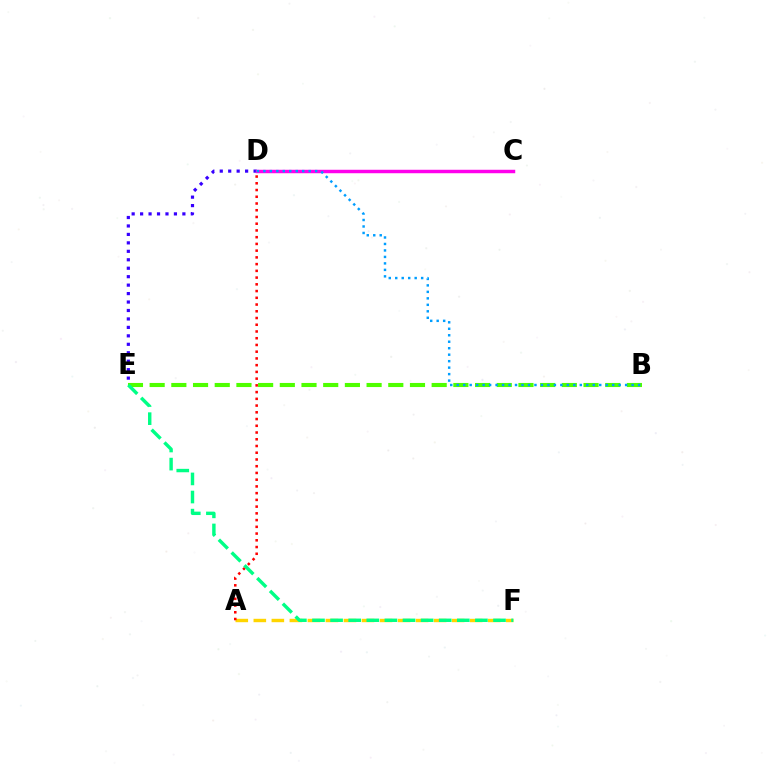{('D', 'E'): [{'color': '#3700ff', 'line_style': 'dotted', 'thickness': 2.3}], ('B', 'E'): [{'color': '#4fff00', 'line_style': 'dashed', 'thickness': 2.95}], ('C', 'D'): [{'color': '#ff00ed', 'line_style': 'solid', 'thickness': 2.49}], ('B', 'D'): [{'color': '#009eff', 'line_style': 'dotted', 'thickness': 1.76}], ('A', 'F'): [{'color': '#ffd500', 'line_style': 'dashed', 'thickness': 2.45}], ('A', 'D'): [{'color': '#ff0000', 'line_style': 'dotted', 'thickness': 1.83}], ('E', 'F'): [{'color': '#00ff86', 'line_style': 'dashed', 'thickness': 2.46}]}